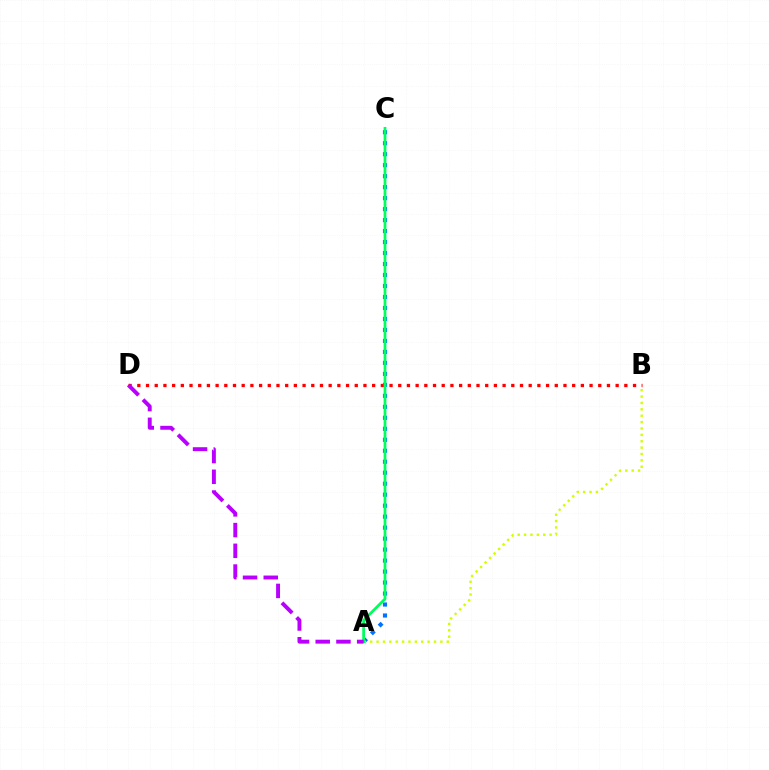{('A', 'C'): [{'color': '#0074ff', 'line_style': 'dotted', 'thickness': 2.98}, {'color': '#00ff5c', 'line_style': 'solid', 'thickness': 1.97}], ('B', 'D'): [{'color': '#ff0000', 'line_style': 'dotted', 'thickness': 2.36}], ('A', 'B'): [{'color': '#d1ff00', 'line_style': 'dotted', 'thickness': 1.73}], ('A', 'D'): [{'color': '#b900ff', 'line_style': 'dashed', 'thickness': 2.81}]}